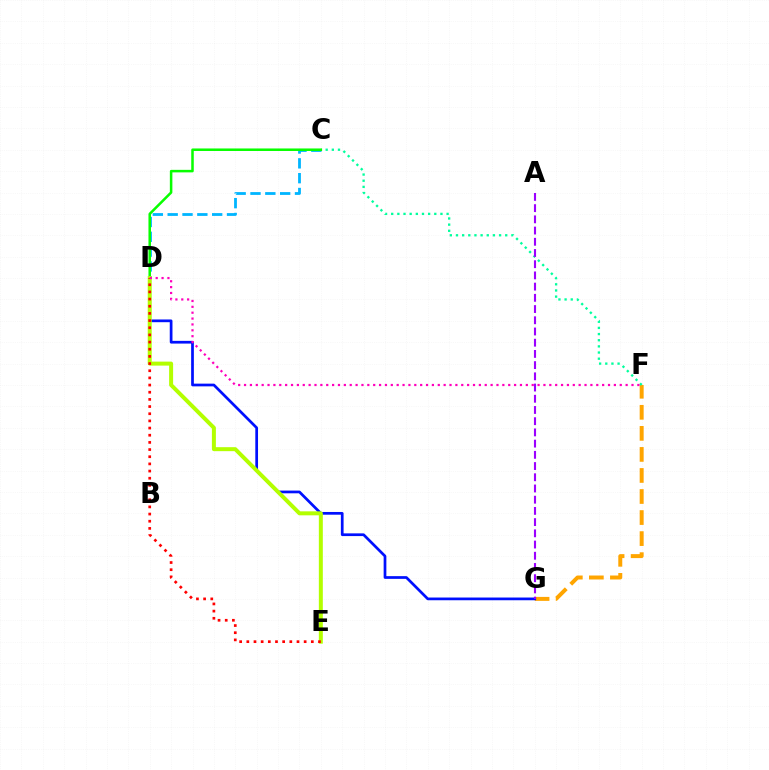{('F', 'G'): [{'color': '#ffa500', 'line_style': 'dashed', 'thickness': 2.86}], ('D', 'G'): [{'color': '#0010ff', 'line_style': 'solid', 'thickness': 1.96}], ('C', 'F'): [{'color': '#00ff9d', 'line_style': 'dotted', 'thickness': 1.67}], ('C', 'D'): [{'color': '#00b5ff', 'line_style': 'dashed', 'thickness': 2.01}, {'color': '#08ff00', 'line_style': 'solid', 'thickness': 1.82}], ('D', 'E'): [{'color': '#b3ff00', 'line_style': 'solid', 'thickness': 2.87}, {'color': '#ff0000', 'line_style': 'dotted', 'thickness': 1.95}], ('D', 'F'): [{'color': '#ff00bd', 'line_style': 'dotted', 'thickness': 1.59}], ('A', 'G'): [{'color': '#9b00ff', 'line_style': 'dashed', 'thickness': 1.52}]}